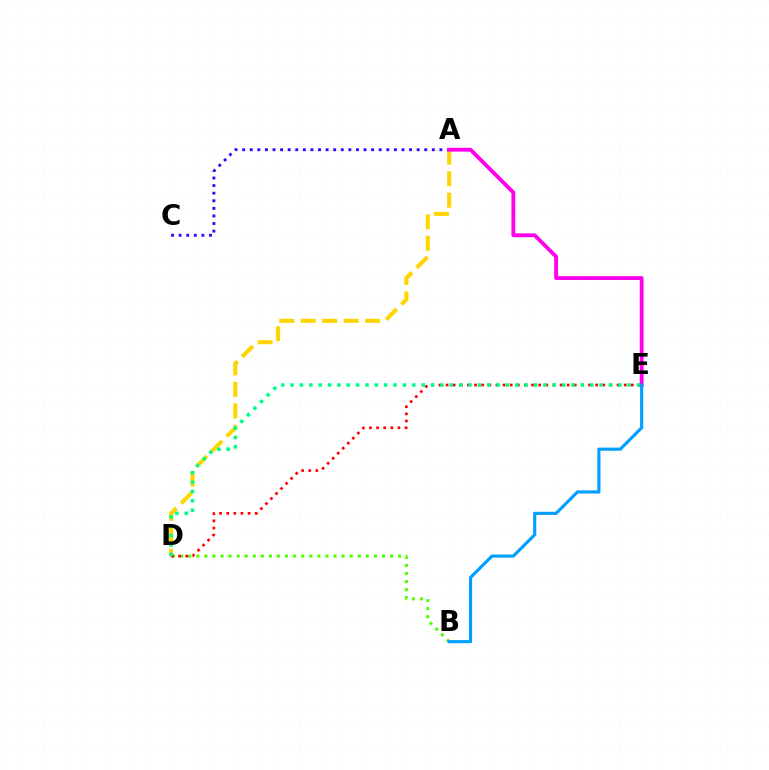{('A', 'D'): [{'color': '#ffd500', 'line_style': 'dashed', 'thickness': 2.92}], ('B', 'D'): [{'color': '#4fff00', 'line_style': 'dotted', 'thickness': 2.19}], ('A', 'C'): [{'color': '#3700ff', 'line_style': 'dotted', 'thickness': 2.06}], ('D', 'E'): [{'color': '#ff0000', 'line_style': 'dotted', 'thickness': 1.94}, {'color': '#00ff86', 'line_style': 'dotted', 'thickness': 2.54}], ('A', 'E'): [{'color': '#ff00ed', 'line_style': 'solid', 'thickness': 2.75}], ('B', 'E'): [{'color': '#009eff', 'line_style': 'solid', 'thickness': 2.25}]}